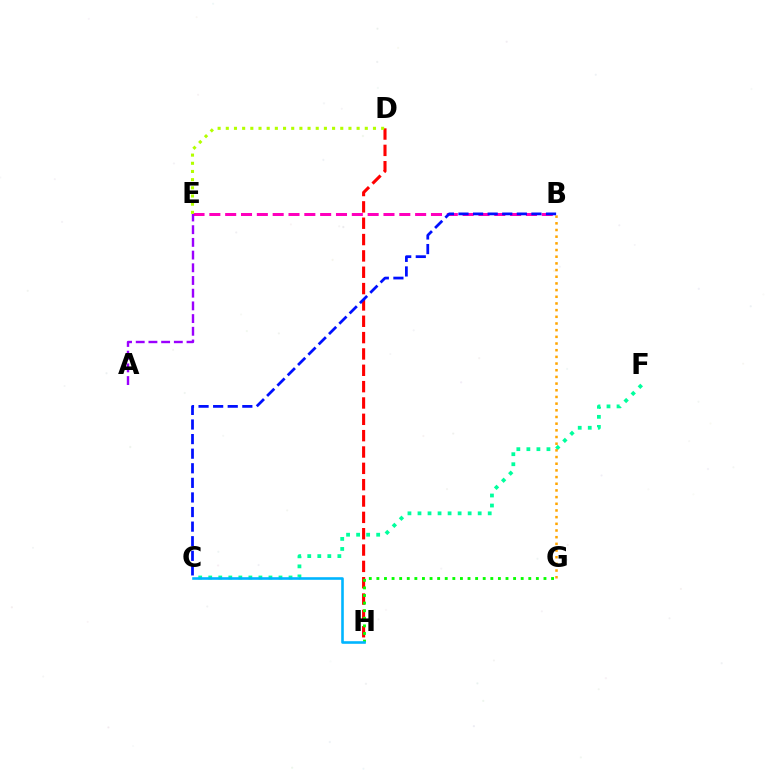{('C', 'F'): [{'color': '#00ff9d', 'line_style': 'dotted', 'thickness': 2.73}], ('B', 'G'): [{'color': '#ffa500', 'line_style': 'dotted', 'thickness': 1.81}], ('B', 'E'): [{'color': '#ff00bd', 'line_style': 'dashed', 'thickness': 2.15}], ('D', 'H'): [{'color': '#ff0000', 'line_style': 'dashed', 'thickness': 2.22}], ('D', 'E'): [{'color': '#b3ff00', 'line_style': 'dotted', 'thickness': 2.22}], ('A', 'E'): [{'color': '#9b00ff', 'line_style': 'dashed', 'thickness': 1.73}], ('G', 'H'): [{'color': '#08ff00', 'line_style': 'dotted', 'thickness': 2.06}], ('C', 'H'): [{'color': '#00b5ff', 'line_style': 'solid', 'thickness': 1.88}], ('B', 'C'): [{'color': '#0010ff', 'line_style': 'dashed', 'thickness': 1.98}]}